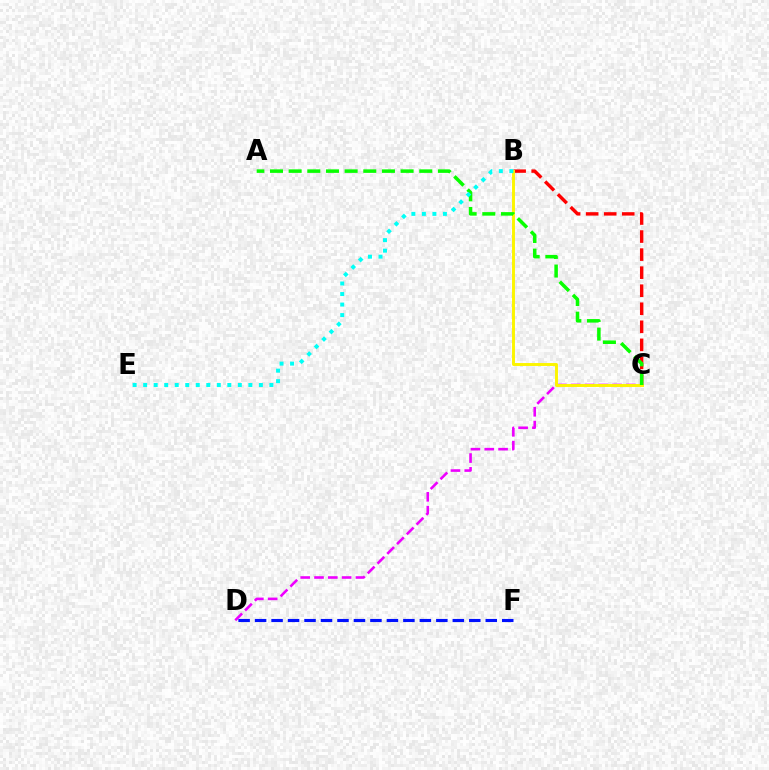{('B', 'C'): [{'color': '#ff0000', 'line_style': 'dashed', 'thickness': 2.45}, {'color': '#fcf500', 'line_style': 'solid', 'thickness': 2.12}], ('D', 'F'): [{'color': '#0010ff', 'line_style': 'dashed', 'thickness': 2.24}], ('C', 'D'): [{'color': '#ee00ff', 'line_style': 'dashed', 'thickness': 1.88}], ('A', 'C'): [{'color': '#08ff00', 'line_style': 'dashed', 'thickness': 2.53}], ('B', 'E'): [{'color': '#00fff6', 'line_style': 'dotted', 'thickness': 2.86}]}